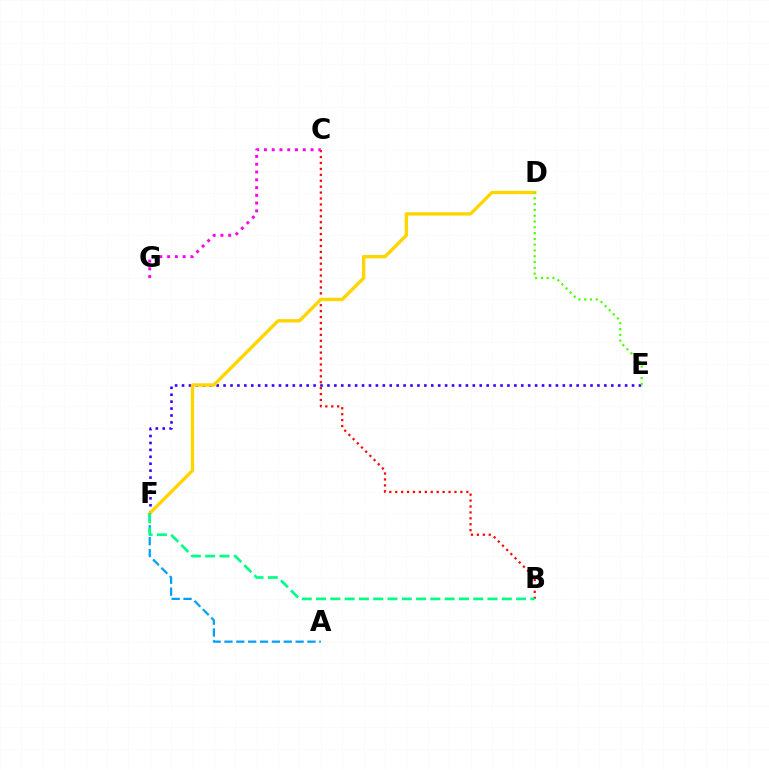{('B', 'C'): [{'color': '#ff0000', 'line_style': 'dotted', 'thickness': 1.61}], ('E', 'F'): [{'color': '#3700ff', 'line_style': 'dotted', 'thickness': 1.88}], ('C', 'G'): [{'color': '#ff00ed', 'line_style': 'dotted', 'thickness': 2.11}], ('D', 'F'): [{'color': '#ffd500', 'line_style': 'solid', 'thickness': 2.44}], ('A', 'F'): [{'color': '#009eff', 'line_style': 'dashed', 'thickness': 1.61}], ('B', 'F'): [{'color': '#00ff86', 'line_style': 'dashed', 'thickness': 1.94}], ('D', 'E'): [{'color': '#4fff00', 'line_style': 'dotted', 'thickness': 1.57}]}